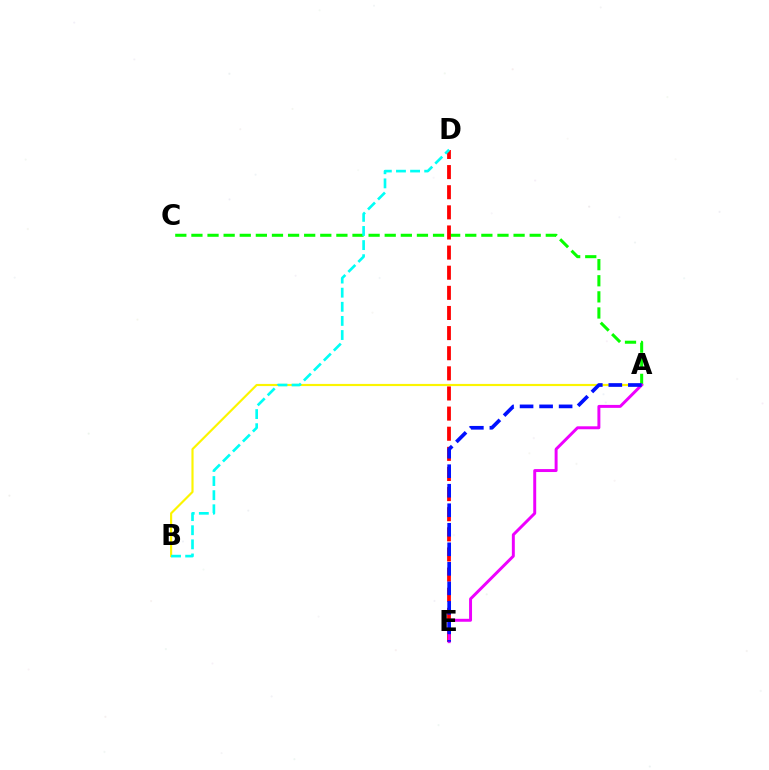{('A', 'B'): [{'color': '#fcf500', 'line_style': 'solid', 'thickness': 1.56}], ('A', 'C'): [{'color': '#08ff00', 'line_style': 'dashed', 'thickness': 2.19}], ('D', 'E'): [{'color': '#ff0000', 'line_style': 'dashed', 'thickness': 2.73}], ('A', 'E'): [{'color': '#ee00ff', 'line_style': 'solid', 'thickness': 2.13}, {'color': '#0010ff', 'line_style': 'dashed', 'thickness': 2.65}], ('B', 'D'): [{'color': '#00fff6', 'line_style': 'dashed', 'thickness': 1.92}]}